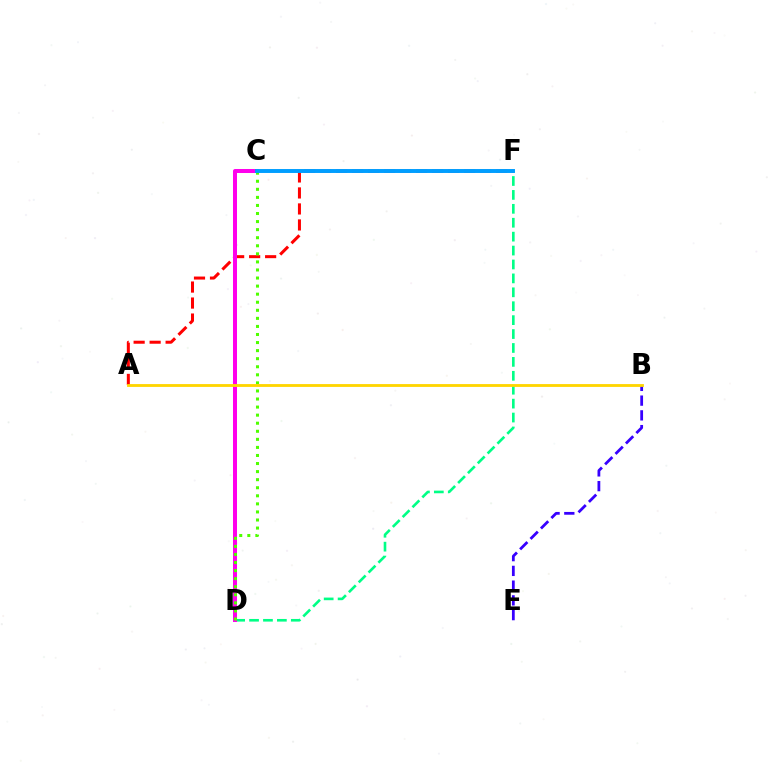{('A', 'F'): [{'color': '#ff0000', 'line_style': 'dashed', 'thickness': 2.17}], ('D', 'F'): [{'color': '#00ff86', 'line_style': 'dashed', 'thickness': 1.89}], ('C', 'D'): [{'color': '#ff00ed', 'line_style': 'solid', 'thickness': 2.89}, {'color': '#4fff00', 'line_style': 'dotted', 'thickness': 2.19}], ('B', 'E'): [{'color': '#3700ff', 'line_style': 'dashed', 'thickness': 2.0}], ('C', 'F'): [{'color': '#009eff', 'line_style': 'solid', 'thickness': 2.83}], ('A', 'B'): [{'color': '#ffd500', 'line_style': 'solid', 'thickness': 2.04}]}